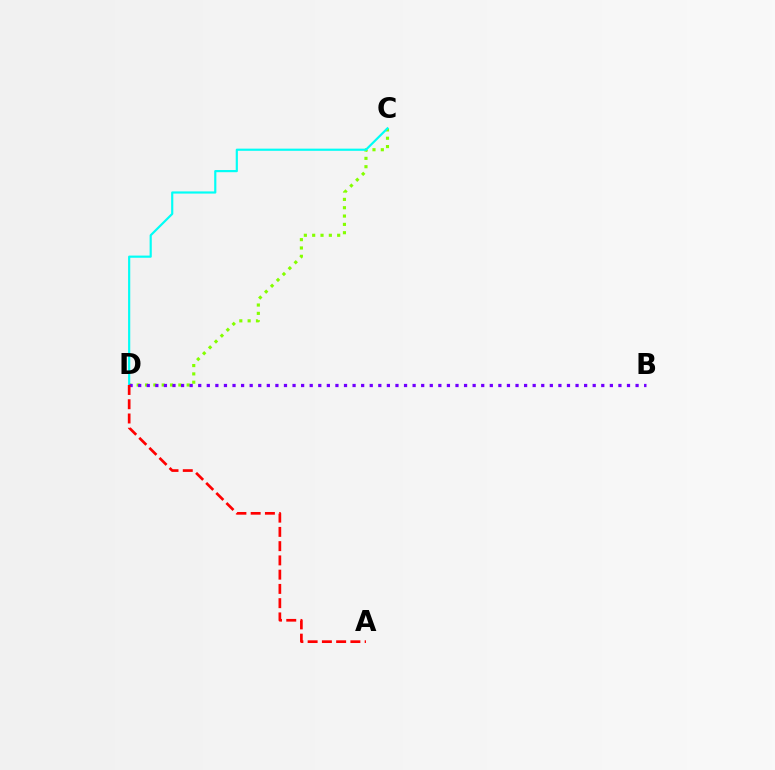{('C', 'D'): [{'color': '#84ff00', 'line_style': 'dotted', 'thickness': 2.26}, {'color': '#00fff6', 'line_style': 'solid', 'thickness': 1.57}], ('B', 'D'): [{'color': '#7200ff', 'line_style': 'dotted', 'thickness': 2.33}], ('A', 'D'): [{'color': '#ff0000', 'line_style': 'dashed', 'thickness': 1.94}]}